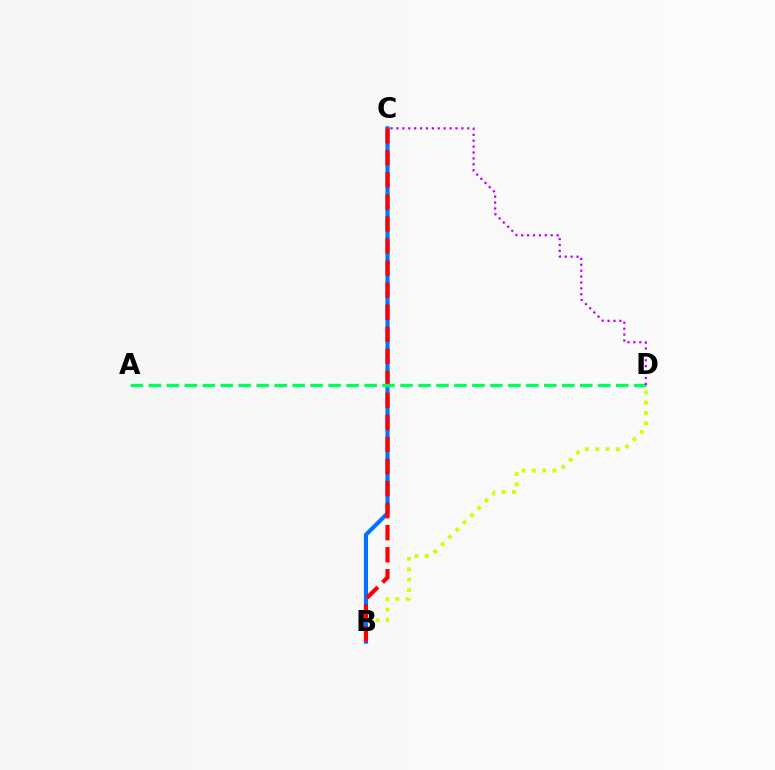{('B', 'D'): [{'color': '#d1ff00', 'line_style': 'dotted', 'thickness': 2.8}], ('B', 'C'): [{'color': '#0074ff', 'line_style': 'solid', 'thickness': 2.97}, {'color': '#ff0000', 'line_style': 'dashed', 'thickness': 3.0}], ('A', 'D'): [{'color': '#00ff5c', 'line_style': 'dashed', 'thickness': 2.44}], ('C', 'D'): [{'color': '#b900ff', 'line_style': 'dotted', 'thickness': 1.6}]}